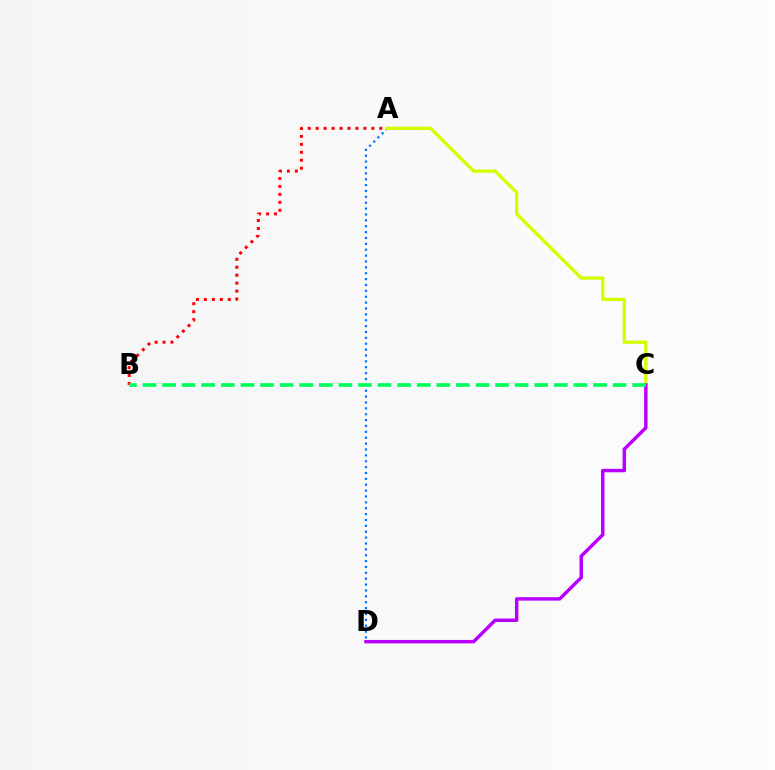{('A', 'D'): [{'color': '#0074ff', 'line_style': 'dotted', 'thickness': 1.6}], ('A', 'B'): [{'color': '#ff0000', 'line_style': 'dotted', 'thickness': 2.16}], ('A', 'C'): [{'color': '#d1ff00', 'line_style': 'solid', 'thickness': 2.4}], ('C', 'D'): [{'color': '#b900ff', 'line_style': 'solid', 'thickness': 2.49}], ('B', 'C'): [{'color': '#00ff5c', 'line_style': 'dashed', 'thickness': 2.66}]}